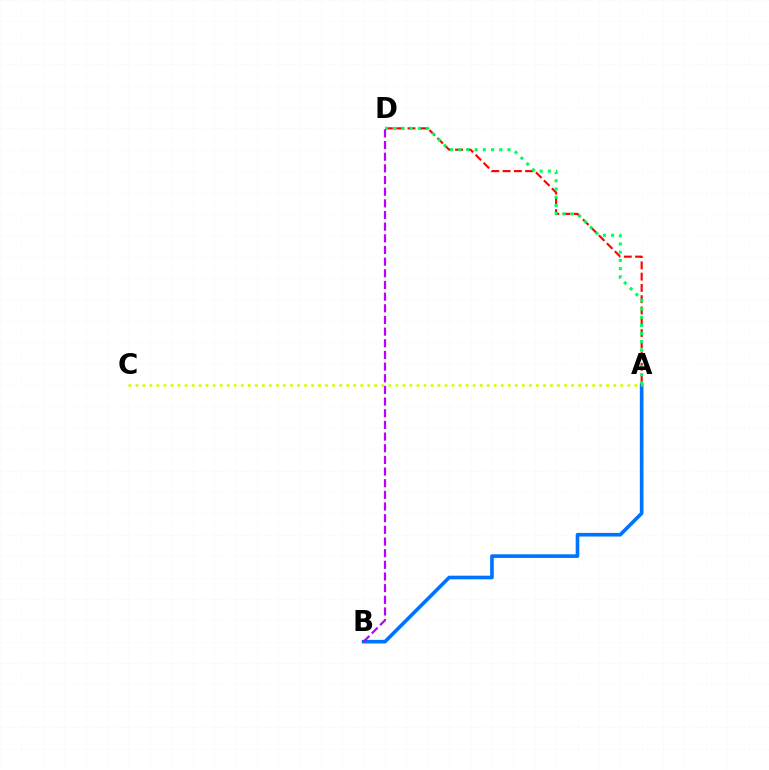{('A', 'D'): [{'color': '#ff0000', 'line_style': 'dashed', 'thickness': 1.53}, {'color': '#00ff5c', 'line_style': 'dotted', 'thickness': 2.23}], ('A', 'B'): [{'color': '#0074ff', 'line_style': 'solid', 'thickness': 2.62}], ('A', 'C'): [{'color': '#d1ff00', 'line_style': 'dotted', 'thickness': 1.91}], ('B', 'D'): [{'color': '#b900ff', 'line_style': 'dashed', 'thickness': 1.58}]}